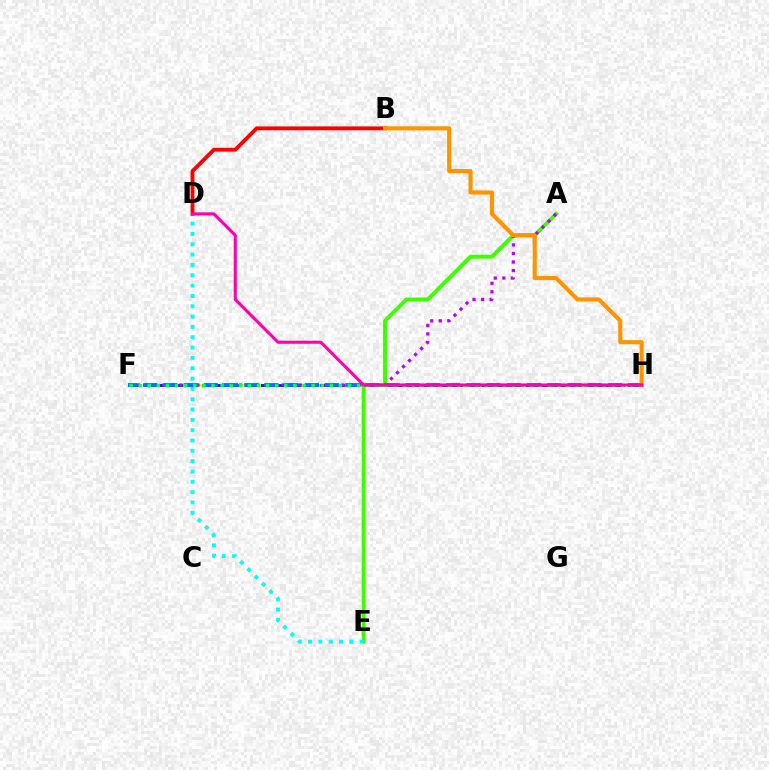{('F', 'H'): [{'color': '#d1ff00', 'line_style': 'dashed', 'thickness': 2.11}, {'color': '#2500ff', 'line_style': 'dashed', 'thickness': 2.0}, {'color': '#0074ff', 'line_style': 'dashed', 'thickness': 2.74}, {'color': '#00ff5c', 'line_style': 'dotted', 'thickness': 2.47}], ('A', 'E'): [{'color': '#3dff00', 'line_style': 'solid', 'thickness': 2.82}], ('A', 'F'): [{'color': '#b900ff', 'line_style': 'dotted', 'thickness': 2.32}], ('B', 'D'): [{'color': '#ff0000', 'line_style': 'solid', 'thickness': 2.77}], ('D', 'E'): [{'color': '#00fff6', 'line_style': 'dotted', 'thickness': 2.81}], ('B', 'H'): [{'color': '#ff9400', 'line_style': 'solid', 'thickness': 2.96}], ('D', 'H'): [{'color': '#ff00ac', 'line_style': 'solid', 'thickness': 2.22}]}